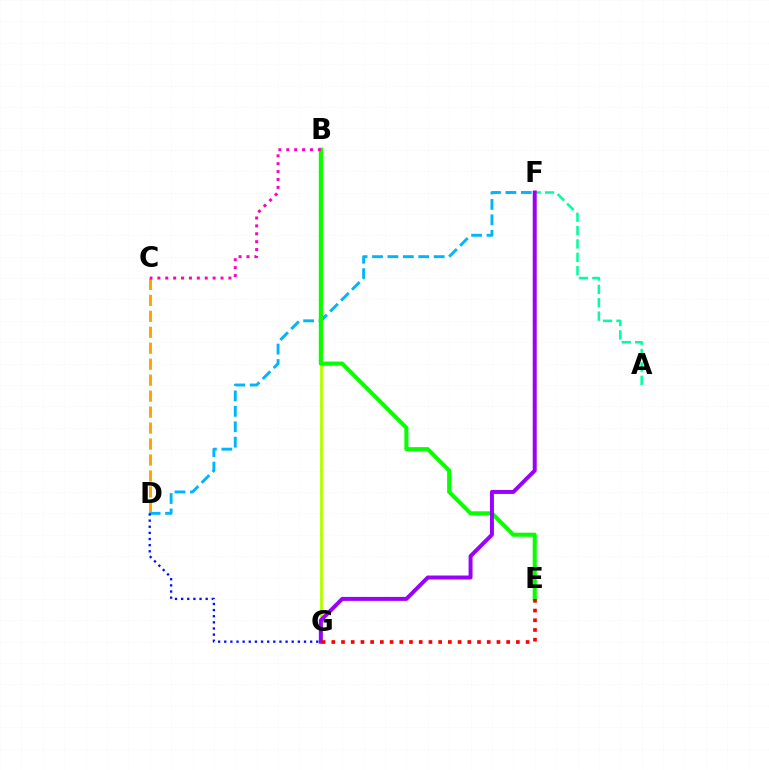{('C', 'D'): [{'color': '#ffa500', 'line_style': 'dashed', 'thickness': 2.17}], ('D', 'F'): [{'color': '#00b5ff', 'line_style': 'dashed', 'thickness': 2.1}], ('B', 'G'): [{'color': '#b3ff00', 'line_style': 'solid', 'thickness': 2.04}], ('A', 'F'): [{'color': '#00ff9d', 'line_style': 'dashed', 'thickness': 1.82}], ('B', 'E'): [{'color': '#08ff00', 'line_style': 'solid', 'thickness': 2.94}], ('F', 'G'): [{'color': '#9b00ff', 'line_style': 'solid', 'thickness': 2.85}], ('D', 'G'): [{'color': '#0010ff', 'line_style': 'dotted', 'thickness': 1.67}], ('E', 'G'): [{'color': '#ff0000', 'line_style': 'dotted', 'thickness': 2.64}], ('B', 'C'): [{'color': '#ff00bd', 'line_style': 'dotted', 'thickness': 2.14}]}